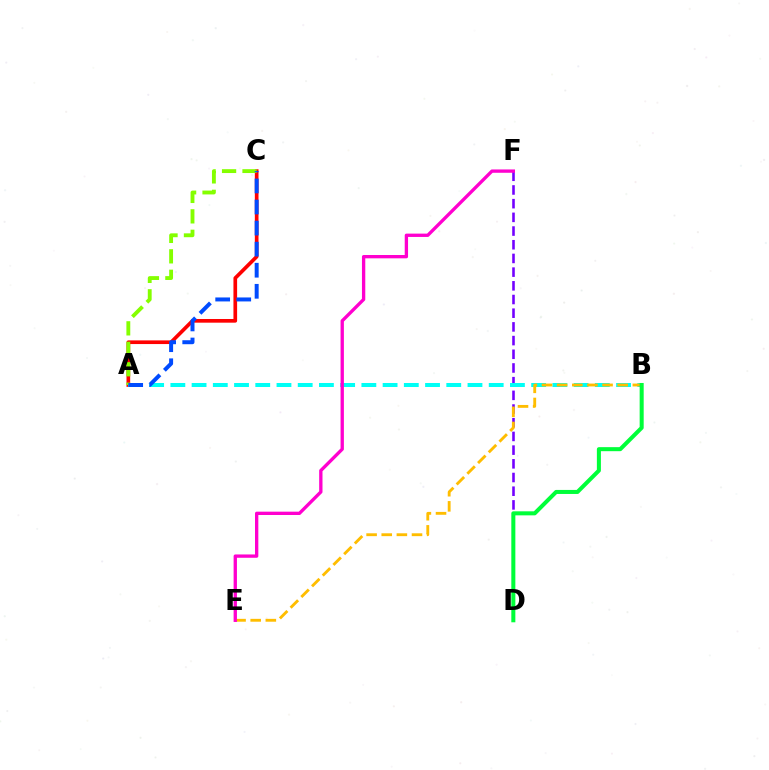{('A', 'C'): [{'color': '#ff0000', 'line_style': 'solid', 'thickness': 2.65}, {'color': '#84ff00', 'line_style': 'dashed', 'thickness': 2.78}, {'color': '#004bff', 'line_style': 'dashed', 'thickness': 2.86}], ('D', 'F'): [{'color': '#7200ff', 'line_style': 'dashed', 'thickness': 1.86}], ('A', 'B'): [{'color': '#00fff6', 'line_style': 'dashed', 'thickness': 2.88}], ('B', 'E'): [{'color': '#ffbd00', 'line_style': 'dashed', 'thickness': 2.06}], ('B', 'D'): [{'color': '#00ff39', 'line_style': 'solid', 'thickness': 2.9}], ('E', 'F'): [{'color': '#ff00cf', 'line_style': 'solid', 'thickness': 2.4}]}